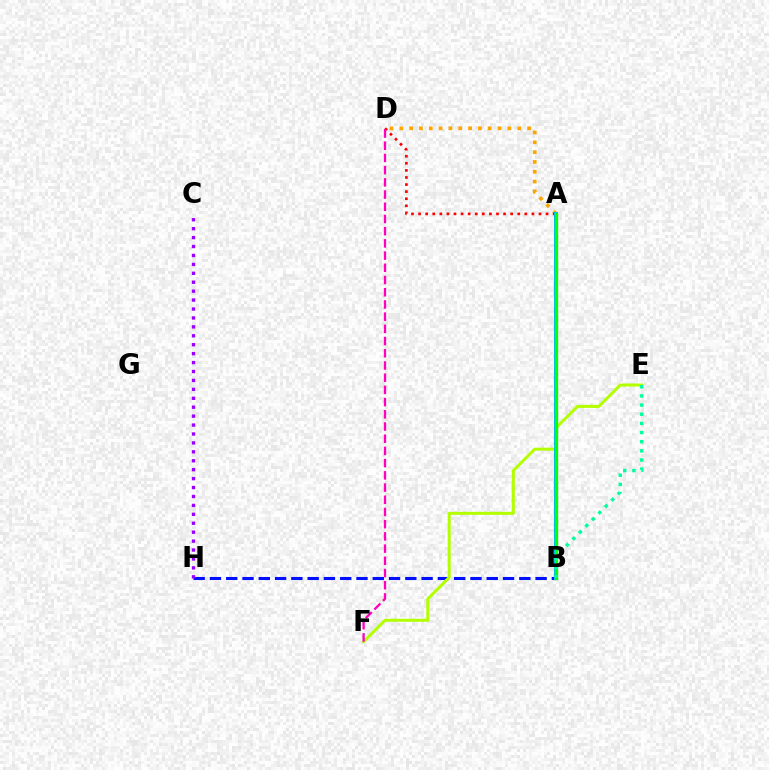{('A', 'D'): [{'color': '#ffa500', 'line_style': 'dotted', 'thickness': 2.67}, {'color': '#ff0000', 'line_style': 'dotted', 'thickness': 1.92}], ('B', 'H'): [{'color': '#0010ff', 'line_style': 'dashed', 'thickness': 2.21}], ('E', 'F'): [{'color': '#b3ff00', 'line_style': 'solid', 'thickness': 2.16}], ('C', 'H'): [{'color': '#9b00ff', 'line_style': 'dotted', 'thickness': 2.43}], ('D', 'F'): [{'color': '#ff00bd', 'line_style': 'dashed', 'thickness': 1.66}], ('A', 'B'): [{'color': '#00b5ff', 'line_style': 'solid', 'thickness': 2.94}, {'color': '#08ff00', 'line_style': 'solid', 'thickness': 2.36}], ('B', 'E'): [{'color': '#00ff9d', 'line_style': 'dotted', 'thickness': 2.49}]}